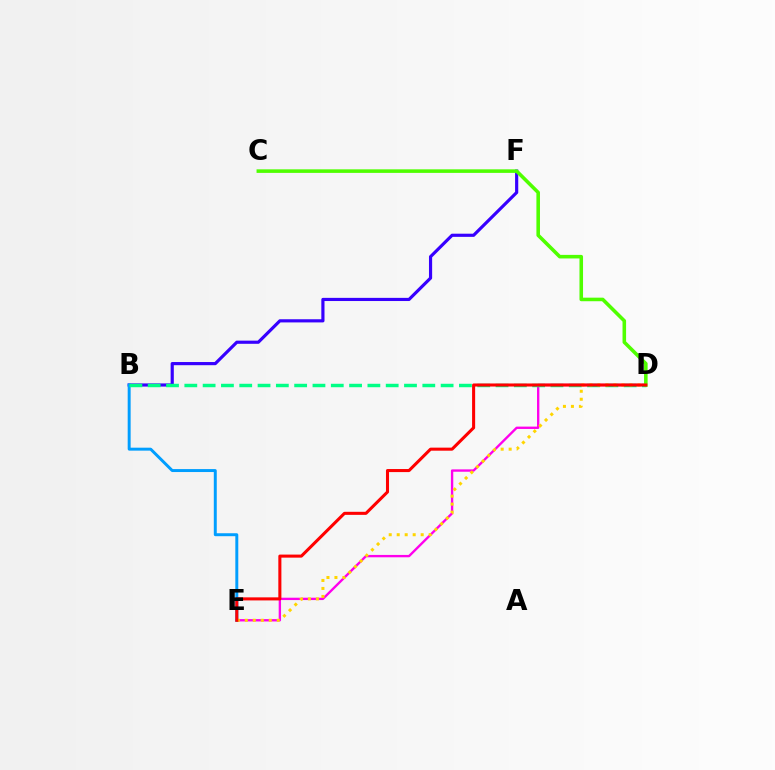{('B', 'F'): [{'color': '#3700ff', 'line_style': 'solid', 'thickness': 2.28}], ('D', 'E'): [{'color': '#ff00ed', 'line_style': 'solid', 'thickness': 1.7}, {'color': '#ffd500', 'line_style': 'dotted', 'thickness': 2.17}, {'color': '#ff0000', 'line_style': 'solid', 'thickness': 2.2}], ('B', 'E'): [{'color': '#009eff', 'line_style': 'solid', 'thickness': 2.13}], ('B', 'D'): [{'color': '#00ff86', 'line_style': 'dashed', 'thickness': 2.49}], ('C', 'D'): [{'color': '#4fff00', 'line_style': 'solid', 'thickness': 2.56}]}